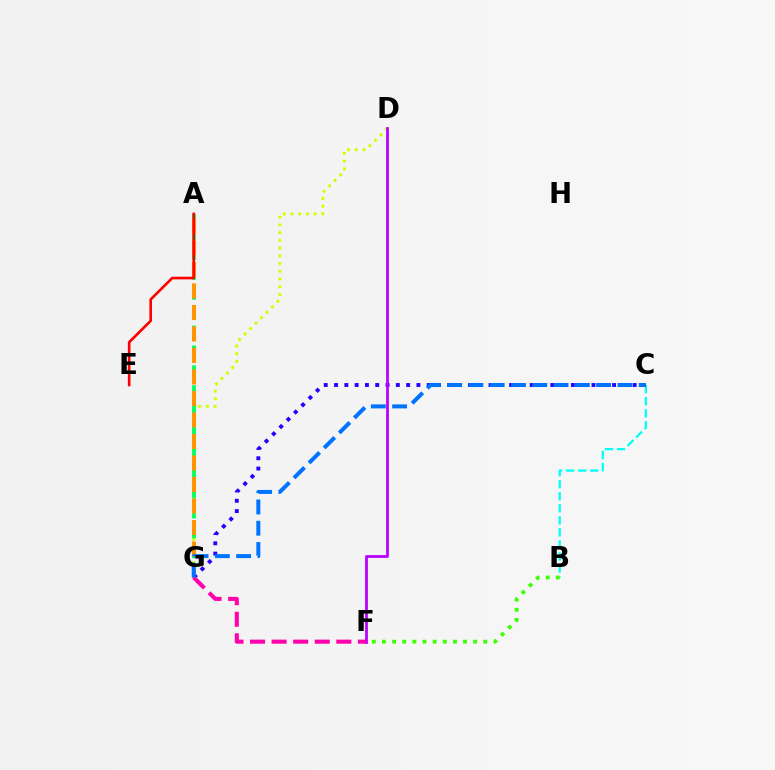{('B', 'C'): [{'color': '#00fff6', 'line_style': 'dashed', 'thickness': 1.64}], ('B', 'F'): [{'color': '#3dff00', 'line_style': 'dotted', 'thickness': 2.75}], ('D', 'G'): [{'color': '#d1ff00', 'line_style': 'dotted', 'thickness': 2.1}], ('A', 'G'): [{'color': '#00ff5c', 'line_style': 'dashed', 'thickness': 2.7}, {'color': '#ff9400', 'line_style': 'dashed', 'thickness': 2.92}], ('A', 'E'): [{'color': '#ff0000', 'line_style': 'solid', 'thickness': 1.9}], ('C', 'G'): [{'color': '#2500ff', 'line_style': 'dotted', 'thickness': 2.8}, {'color': '#0074ff', 'line_style': 'dashed', 'thickness': 2.89}], ('D', 'F'): [{'color': '#b900ff', 'line_style': 'solid', 'thickness': 1.98}], ('F', 'G'): [{'color': '#ff00ac', 'line_style': 'dashed', 'thickness': 2.93}]}